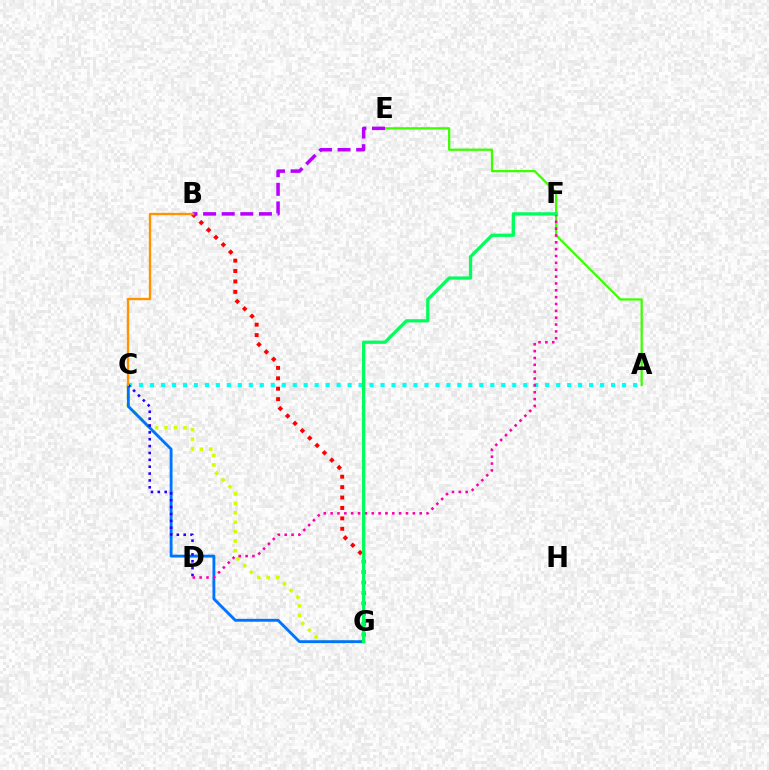{('A', 'E'): [{'color': '#3dff00', 'line_style': 'solid', 'thickness': 1.64}], ('C', 'G'): [{'color': '#d1ff00', 'line_style': 'dotted', 'thickness': 2.57}, {'color': '#0074ff', 'line_style': 'solid', 'thickness': 2.07}], ('B', 'G'): [{'color': '#ff0000', 'line_style': 'dotted', 'thickness': 2.83}], ('A', 'C'): [{'color': '#00fff6', 'line_style': 'dotted', 'thickness': 2.98}], ('C', 'D'): [{'color': '#2500ff', 'line_style': 'dotted', 'thickness': 1.87}], ('B', 'E'): [{'color': '#b900ff', 'line_style': 'dashed', 'thickness': 2.53}], ('D', 'F'): [{'color': '#ff00ac', 'line_style': 'dotted', 'thickness': 1.86}], ('F', 'G'): [{'color': '#00ff5c', 'line_style': 'solid', 'thickness': 2.34}], ('B', 'C'): [{'color': '#ff9400', 'line_style': 'solid', 'thickness': 1.71}]}